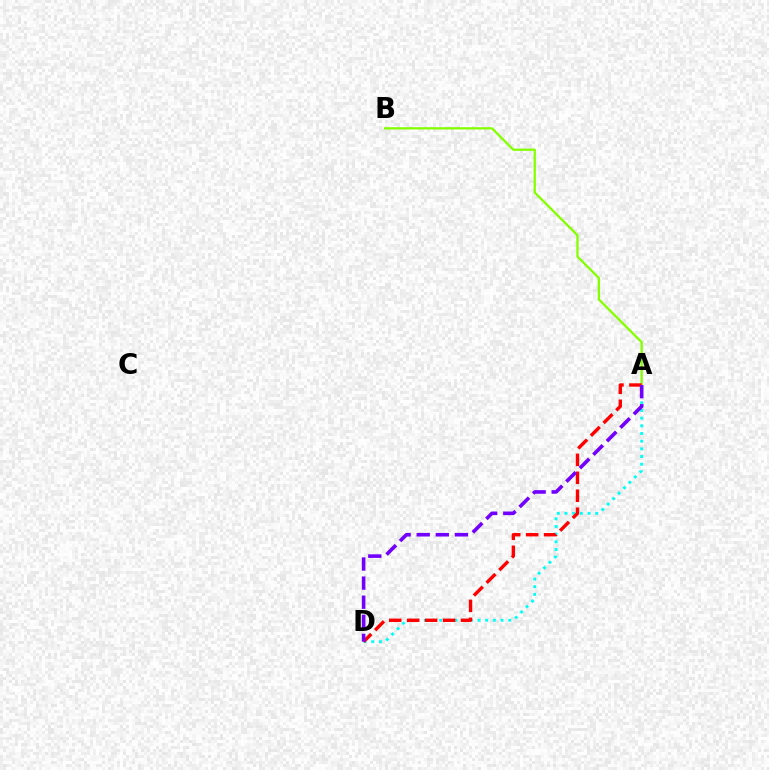{('A', 'B'): [{'color': '#84ff00', 'line_style': 'solid', 'thickness': 1.64}], ('A', 'D'): [{'color': '#00fff6', 'line_style': 'dotted', 'thickness': 2.09}, {'color': '#ff0000', 'line_style': 'dashed', 'thickness': 2.44}, {'color': '#7200ff', 'line_style': 'dashed', 'thickness': 2.59}]}